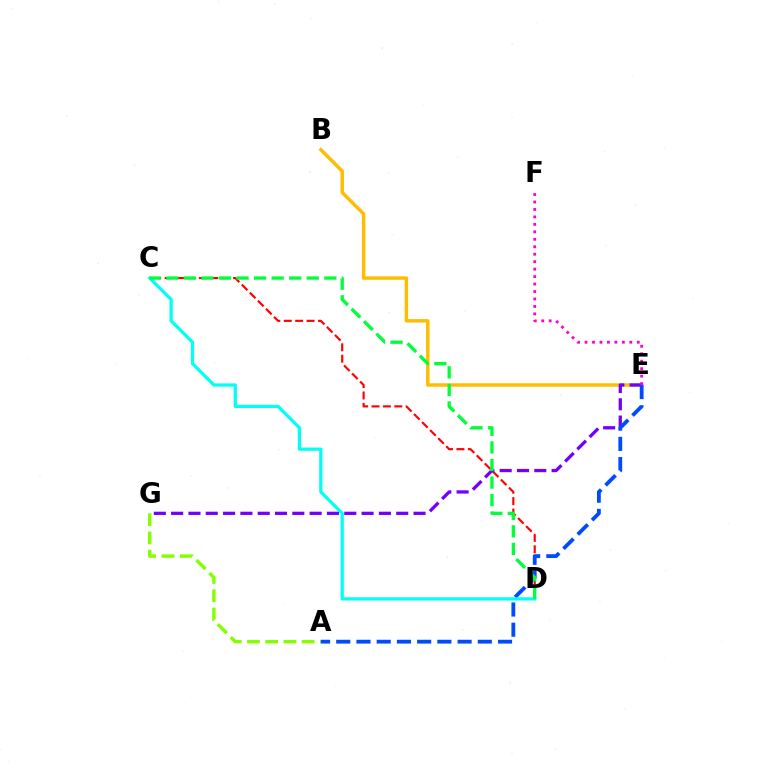{('B', 'E'): [{'color': '#ffbd00', 'line_style': 'solid', 'thickness': 2.48}], ('C', 'D'): [{'color': '#ff0000', 'line_style': 'dashed', 'thickness': 1.55}, {'color': '#00fff6', 'line_style': 'solid', 'thickness': 2.33}, {'color': '#00ff39', 'line_style': 'dashed', 'thickness': 2.38}], ('A', 'G'): [{'color': '#84ff00', 'line_style': 'dashed', 'thickness': 2.48}], ('E', 'G'): [{'color': '#7200ff', 'line_style': 'dashed', 'thickness': 2.35}], ('A', 'E'): [{'color': '#004bff', 'line_style': 'dashed', 'thickness': 2.75}], ('E', 'F'): [{'color': '#ff00cf', 'line_style': 'dotted', 'thickness': 2.03}]}